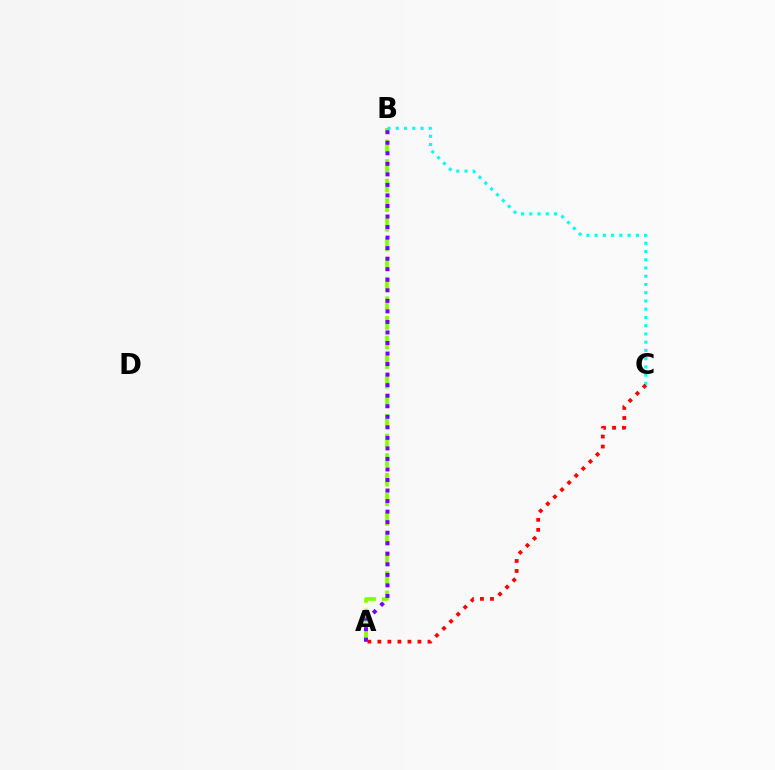{('A', 'B'): [{'color': '#84ff00', 'line_style': 'dashed', 'thickness': 2.66}, {'color': '#7200ff', 'line_style': 'dotted', 'thickness': 2.86}], ('B', 'C'): [{'color': '#00fff6', 'line_style': 'dotted', 'thickness': 2.24}], ('A', 'C'): [{'color': '#ff0000', 'line_style': 'dotted', 'thickness': 2.72}]}